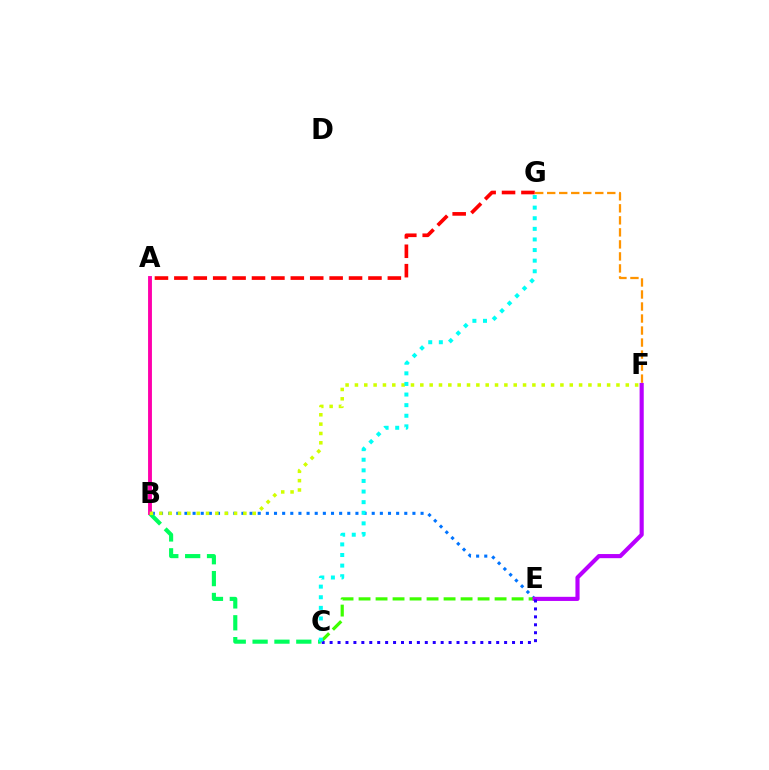{('B', 'C'): [{'color': '#00ff5c', 'line_style': 'dashed', 'thickness': 2.97}], ('F', 'G'): [{'color': '#ff9400', 'line_style': 'dashed', 'thickness': 1.63}], ('B', 'E'): [{'color': '#0074ff', 'line_style': 'dotted', 'thickness': 2.21}], ('A', 'B'): [{'color': '#ff00ac', 'line_style': 'solid', 'thickness': 2.79}], ('C', 'E'): [{'color': '#3dff00', 'line_style': 'dashed', 'thickness': 2.31}, {'color': '#2500ff', 'line_style': 'dotted', 'thickness': 2.16}], ('E', 'F'): [{'color': '#b900ff', 'line_style': 'solid', 'thickness': 2.98}], ('A', 'G'): [{'color': '#ff0000', 'line_style': 'dashed', 'thickness': 2.64}], ('B', 'F'): [{'color': '#d1ff00', 'line_style': 'dotted', 'thickness': 2.54}], ('C', 'G'): [{'color': '#00fff6', 'line_style': 'dotted', 'thickness': 2.88}]}